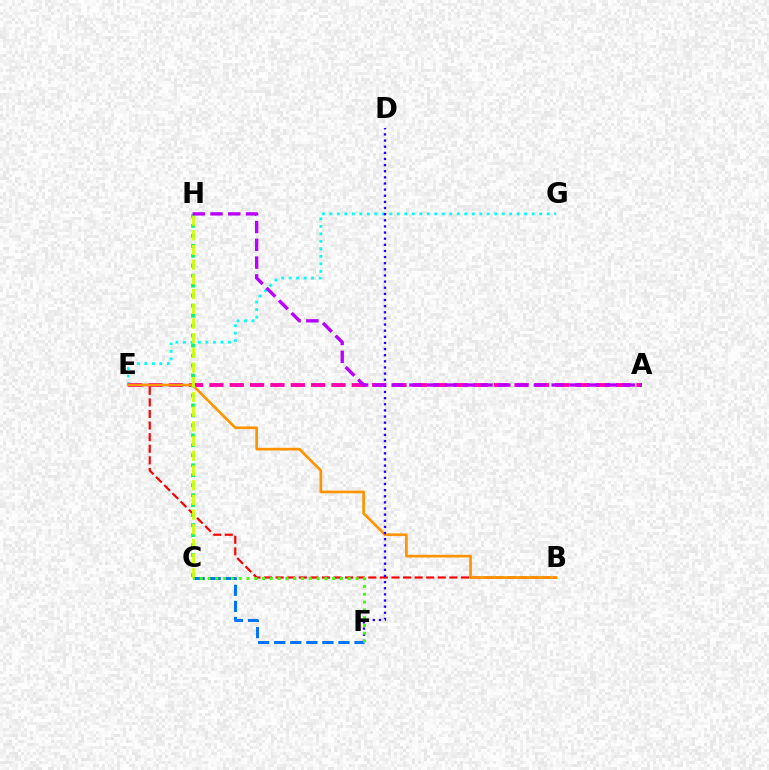{('E', 'G'): [{'color': '#00fff6', 'line_style': 'dotted', 'thickness': 2.04}], ('B', 'E'): [{'color': '#ff0000', 'line_style': 'dashed', 'thickness': 1.57}, {'color': '#ff9400', 'line_style': 'solid', 'thickness': 1.95}], ('A', 'E'): [{'color': '#ff00ac', 'line_style': 'dashed', 'thickness': 2.76}], ('C', 'H'): [{'color': '#00ff5c', 'line_style': 'dotted', 'thickness': 2.71}, {'color': '#d1ff00', 'line_style': 'dashed', 'thickness': 2.0}], ('C', 'F'): [{'color': '#0074ff', 'line_style': 'dashed', 'thickness': 2.18}, {'color': '#3dff00', 'line_style': 'dotted', 'thickness': 2.12}], ('D', 'F'): [{'color': '#2500ff', 'line_style': 'dotted', 'thickness': 1.67}], ('A', 'H'): [{'color': '#b900ff', 'line_style': 'dashed', 'thickness': 2.41}]}